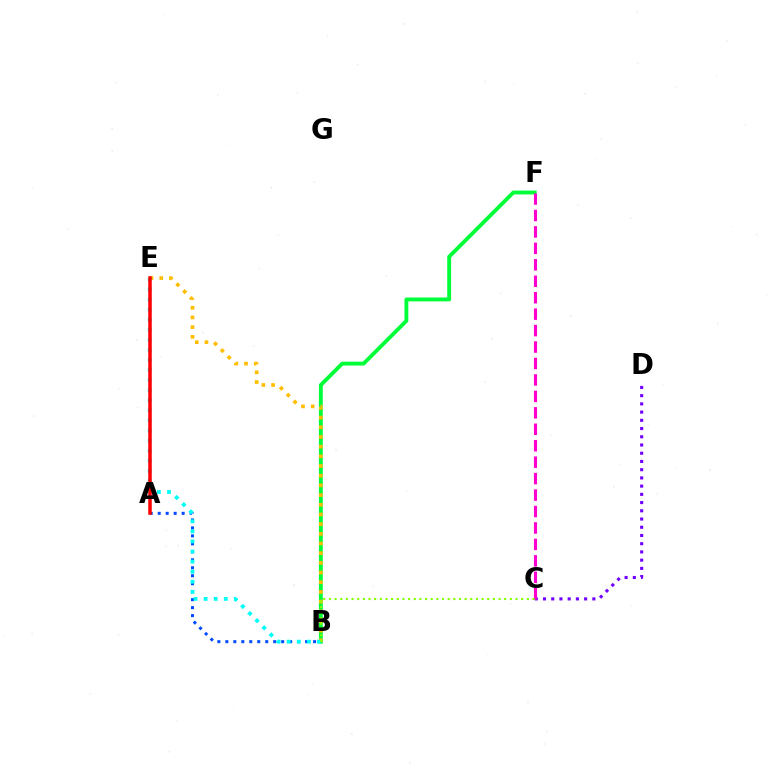{('C', 'D'): [{'color': '#7200ff', 'line_style': 'dotted', 'thickness': 2.23}], ('A', 'B'): [{'color': '#004bff', 'line_style': 'dotted', 'thickness': 2.17}], ('B', 'F'): [{'color': '#00ff39', 'line_style': 'solid', 'thickness': 2.79}], ('C', 'F'): [{'color': '#ff00cf', 'line_style': 'dashed', 'thickness': 2.23}], ('B', 'E'): [{'color': '#ffbd00', 'line_style': 'dotted', 'thickness': 2.63}, {'color': '#00fff6', 'line_style': 'dotted', 'thickness': 2.74}], ('A', 'E'): [{'color': '#ff0000', 'line_style': 'solid', 'thickness': 2.53}], ('B', 'C'): [{'color': '#84ff00', 'line_style': 'dotted', 'thickness': 1.54}]}